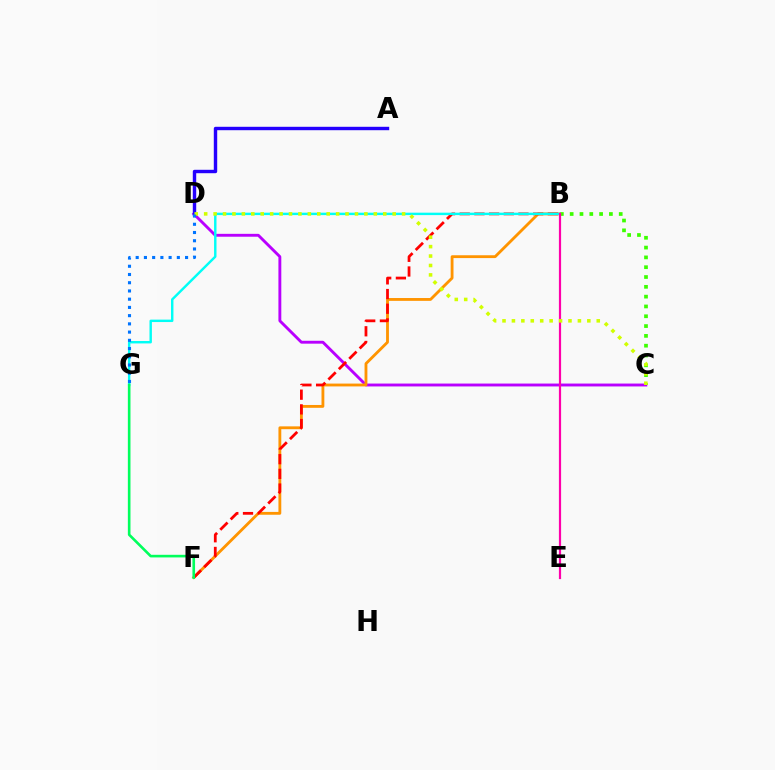{('B', 'C'): [{'color': '#3dff00', 'line_style': 'dotted', 'thickness': 2.67}], ('C', 'D'): [{'color': '#b900ff', 'line_style': 'solid', 'thickness': 2.07}, {'color': '#d1ff00', 'line_style': 'dotted', 'thickness': 2.56}], ('B', 'F'): [{'color': '#ff9400', 'line_style': 'solid', 'thickness': 2.04}, {'color': '#ff0000', 'line_style': 'dashed', 'thickness': 2.0}], ('B', 'G'): [{'color': '#00fff6', 'line_style': 'solid', 'thickness': 1.75}], ('F', 'G'): [{'color': '#00ff5c', 'line_style': 'solid', 'thickness': 1.89}], ('A', 'D'): [{'color': '#2500ff', 'line_style': 'solid', 'thickness': 2.46}], ('B', 'E'): [{'color': '#ff00ac', 'line_style': 'solid', 'thickness': 1.58}], ('D', 'G'): [{'color': '#0074ff', 'line_style': 'dotted', 'thickness': 2.24}]}